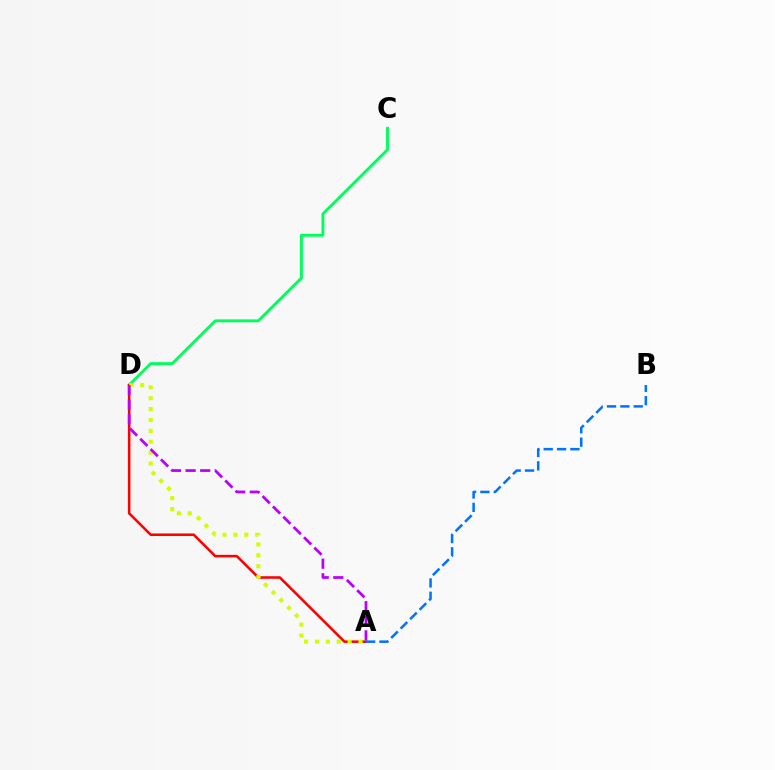{('C', 'D'): [{'color': '#00ff5c', 'line_style': 'solid', 'thickness': 2.08}], ('A', 'D'): [{'color': '#ff0000', 'line_style': 'solid', 'thickness': 1.83}, {'color': '#d1ff00', 'line_style': 'dotted', 'thickness': 2.96}, {'color': '#b900ff', 'line_style': 'dashed', 'thickness': 1.98}], ('A', 'B'): [{'color': '#0074ff', 'line_style': 'dashed', 'thickness': 1.81}]}